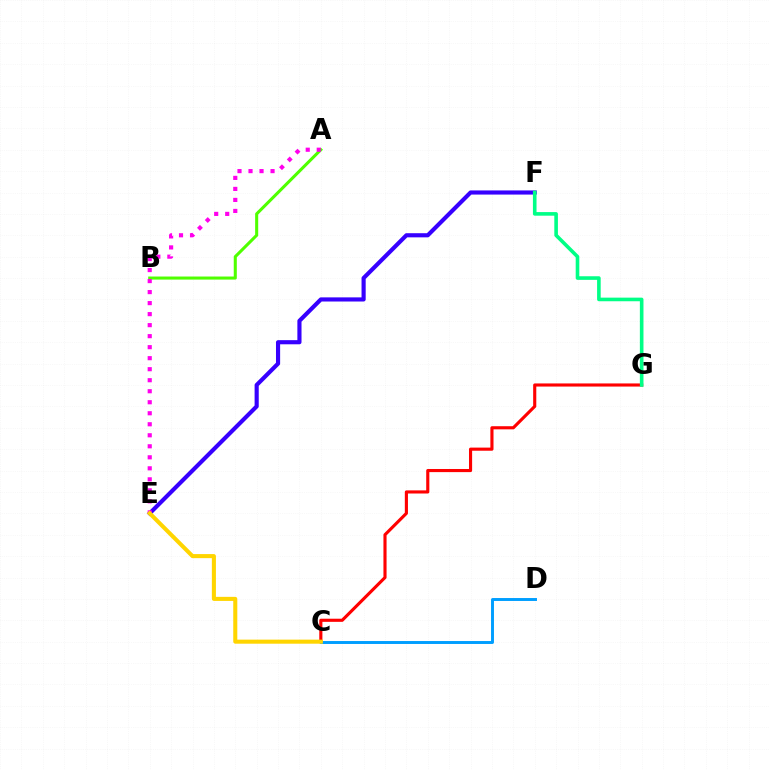{('E', 'F'): [{'color': '#3700ff', 'line_style': 'solid', 'thickness': 2.98}], ('C', 'G'): [{'color': '#ff0000', 'line_style': 'solid', 'thickness': 2.25}], ('C', 'D'): [{'color': '#009eff', 'line_style': 'solid', 'thickness': 2.12}], ('F', 'G'): [{'color': '#00ff86', 'line_style': 'solid', 'thickness': 2.6}], ('A', 'B'): [{'color': '#4fff00', 'line_style': 'solid', 'thickness': 2.2}], ('A', 'E'): [{'color': '#ff00ed', 'line_style': 'dotted', 'thickness': 2.99}], ('C', 'E'): [{'color': '#ffd500', 'line_style': 'solid', 'thickness': 2.93}]}